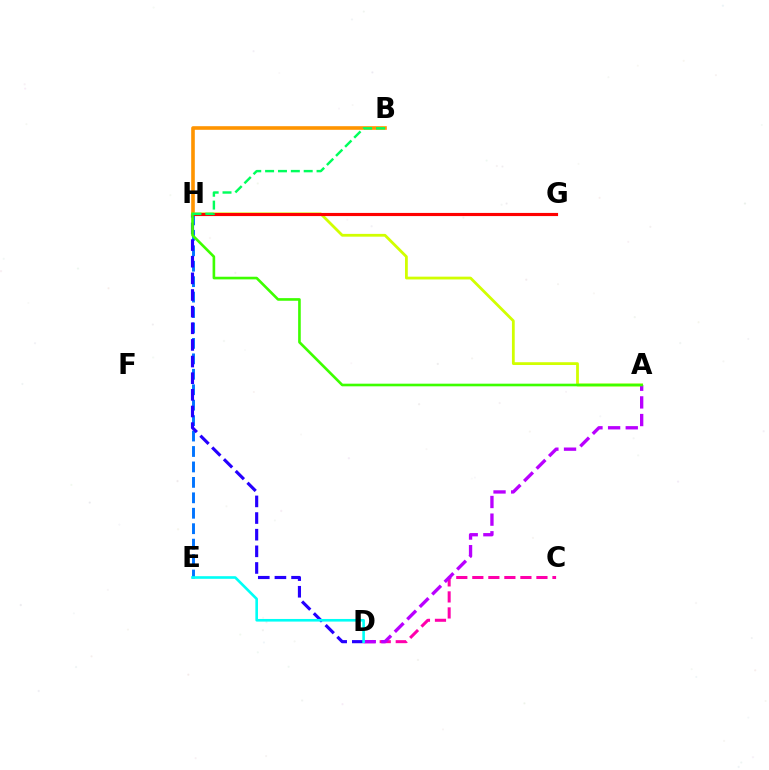{('E', 'H'): [{'color': '#0074ff', 'line_style': 'dashed', 'thickness': 2.1}], ('C', 'D'): [{'color': '#ff00ac', 'line_style': 'dashed', 'thickness': 2.18}], ('D', 'H'): [{'color': '#2500ff', 'line_style': 'dashed', 'thickness': 2.26}], ('B', 'H'): [{'color': '#ff9400', 'line_style': 'solid', 'thickness': 2.6}, {'color': '#00ff5c', 'line_style': 'dashed', 'thickness': 1.75}], ('A', 'H'): [{'color': '#d1ff00', 'line_style': 'solid', 'thickness': 2.01}, {'color': '#3dff00', 'line_style': 'solid', 'thickness': 1.89}], ('A', 'D'): [{'color': '#b900ff', 'line_style': 'dashed', 'thickness': 2.4}], ('G', 'H'): [{'color': '#ff0000', 'line_style': 'solid', 'thickness': 2.27}], ('D', 'E'): [{'color': '#00fff6', 'line_style': 'solid', 'thickness': 1.89}]}